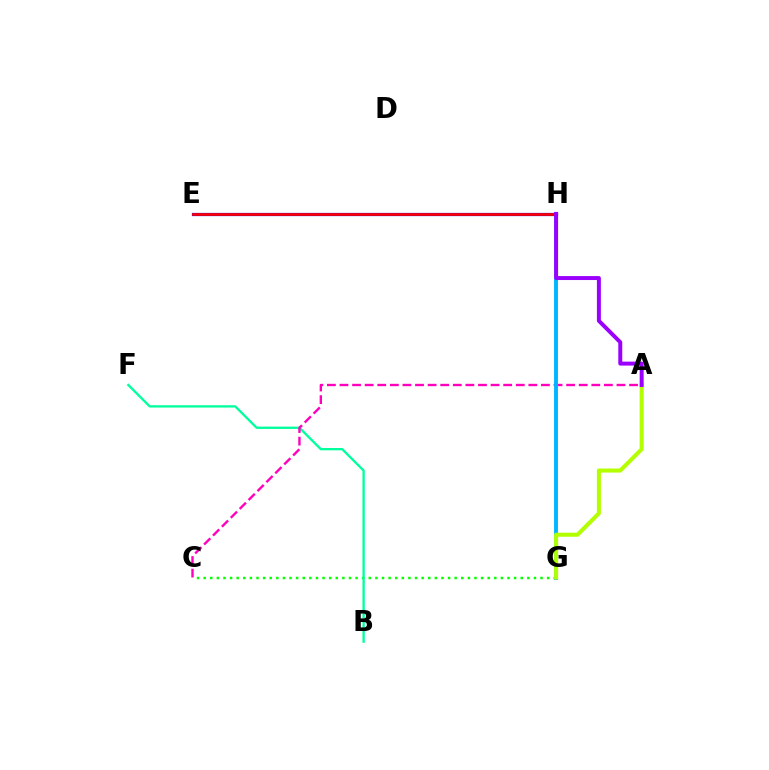{('C', 'G'): [{'color': '#08ff00', 'line_style': 'dotted', 'thickness': 1.79}], ('B', 'F'): [{'color': '#00ff9d', 'line_style': 'solid', 'thickness': 1.67}], ('A', 'C'): [{'color': '#ff00bd', 'line_style': 'dashed', 'thickness': 1.71}], ('E', 'H'): [{'color': '#ffa500', 'line_style': 'solid', 'thickness': 2.09}, {'color': '#0010ff', 'line_style': 'solid', 'thickness': 2.31}, {'color': '#ff0000', 'line_style': 'solid', 'thickness': 1.94}], ('G', 'H'): [{'color': '#00b5ff', 'line_style': 'solid', 'thickness': 2.8}], ('A', 'G'): [{'color': '#b3ff00', 'line_style': 'solid', 'thickness': 2.92}], ('A', 'H'): [{'color': '#9b00ff', 'line_style': 'solid', 'thickness': 2.86}]}